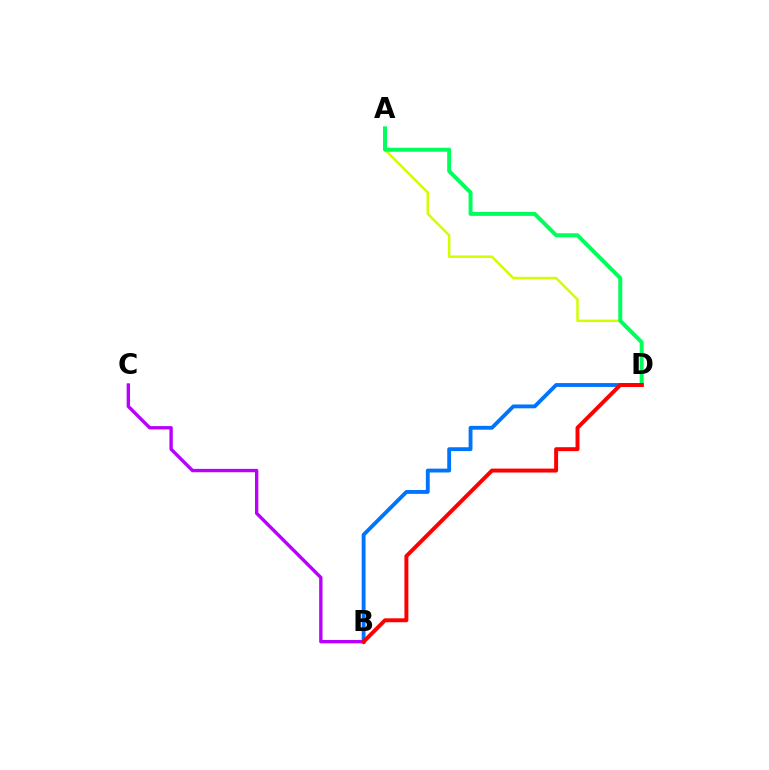{('A', 'D'): [{'color': '#d1ff00', 'line_style': 'solid', 'thickness': 1.8}, {'color': '#00ff5c', 'line_style': 'solid', 'thickness': 2.86}], ('B', 'C'): [{'color': '#b900ff', 'line_style': 'solid', 'thickness': 2.42}], ('B', 'D'): [{'color': '#0074ff', 'line_style': 'solid', 'thickness': 2.77}, {'color': '#ff0000', 'line_style': 'solid', 'thickness': 2.83}]}